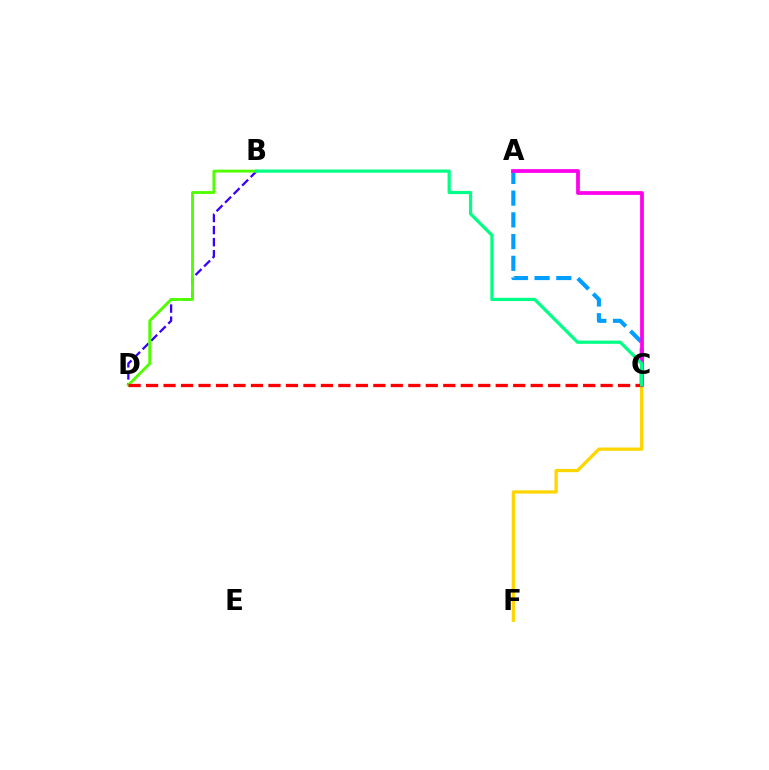{('A', 'C'): [{'color': '#009eff', 'line_style': 'dashed', 'thickness': 2.95}, {'color': '#ff00ed', 'line_style': 'solid', 'thickness': 2.7}], ('B', 'D'): [{'color': '#3700ff', 'line_style': 'dashed', 'thickness': 1.64}, {'color': '#4fff00', 'line_style': 'solid', 'thickness': 2.06}], ('C', 'F'): [{'color': '#ffd500', 'line_style': 'solid', 'thickness': 2.35}], ('C', 'D'): [{'color': '#ff0000', 'line_style': 'dashed', 'thickness': 2.37}], ('B', 'C'): [{'color': '#00ff86', 'line_style': 'solid', 'thickness': 2.32}]}